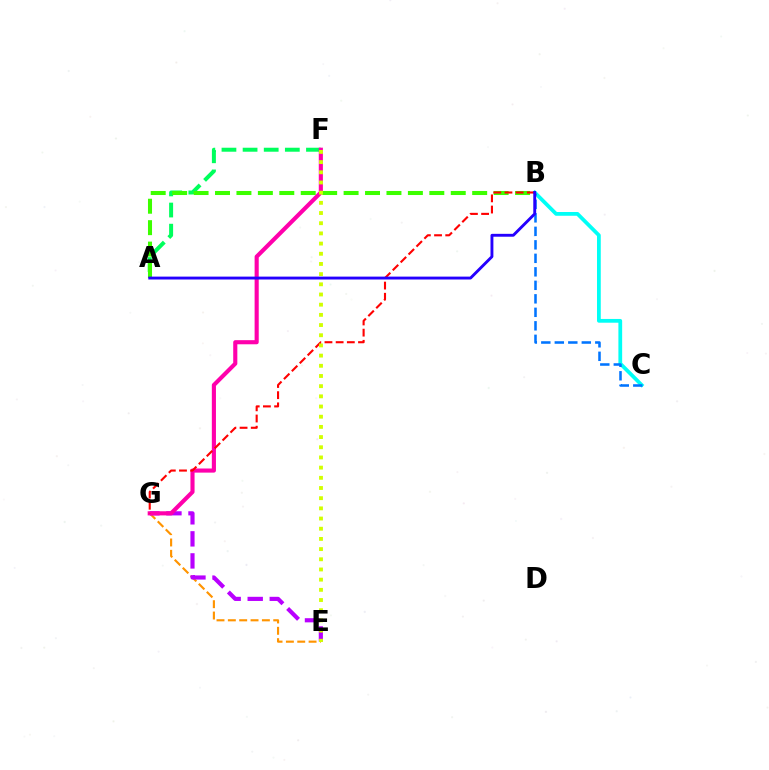{('E', 'G'): [{'color': '#ff9400', 'line_style': 'dashed', 'thickness': 1.54}, {'color': '#b900ff', 'line_style': 'dashed', 'thickness': 2.99}], ('A', 'F'): [{'color': '#00ff5c', 'line_style': 'dashed', 'thickness': 2.87}], ('F', 'G'): [{'color': '#ff00ac', 'line_style': 'solid', 'thickness': 2.97}], ('A', 'B'): [{'color': '#3dff00', 'line_style': 'dashed', 'thickness': 2.91}, {'color': '#2500ff', 'line_style': 'solid', 'thickness': 2.08}], ('B', 'C'): [{'color': '#00fff6', 'line_style': 'solid', 'thickness': 2.71}, {'color': '#0074ff', 'line_style': 'dashed', 'thickness': 1.83}], ('B', 'G'): [{'color': '#ff0000', 'line_style': 'dashed', 'thickness': 1.52}], ('E', 'F'): [{'color': '#d1ff00', 'line_style': 'dotted', 'thickness': 2.77}]}